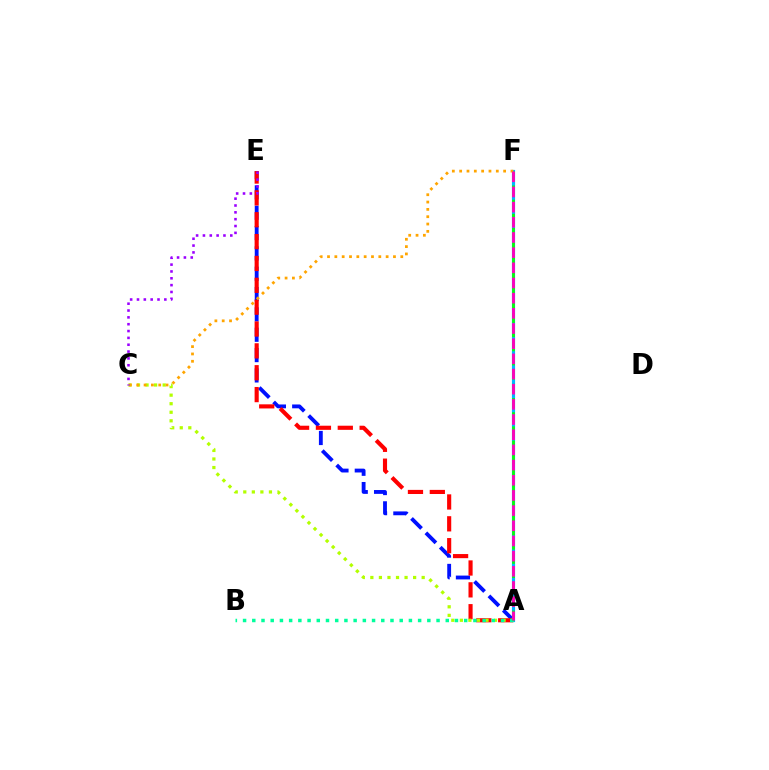{('A', 'E'): [{'color': '#0010ff', 'line_style': 'dashed', 'thickness': 2.76}, {'color': '#ff0000', 'line_style': 'dashed', 'thickness': 2.97}], ('A', 'F'): [{'color': '#00b5ff', 'line_style': 'solid', 'thickness': 2.28}, {'color': '#08ff00', 'line_style': 'dashed', 'thickness': 1.93}, {'color': '#ff00bd', 'line_style': 'dashed', 'thickness': 2.06}], ('A', 'C'): [{'color': '#b3ff00', 'line_style': 'dotted', 'thickness': 2.32}], ('A', 'B'): [{'color': '#00ff9d', 'line_style': 'dotted', 'thickness': 2.5}], ('C', 'F'): [{'color': '#ffa500', 'line_style': 'dotted', 'thickness': 1.99}], ('C', 'E'): [{'color': '#9b00ff', 'line_style': 'dotted', 'thickness': 1.86}]}